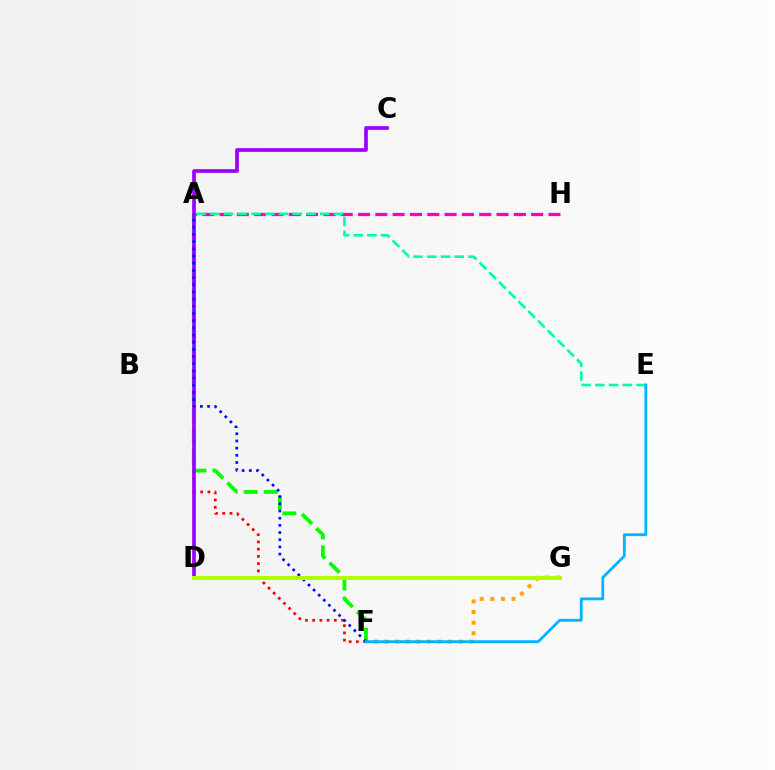{('F', 'G'): [{'color': '#ffa500', 'line_style': 'dotted', 'thickness': 2.88}], ('A', 'F'): [{'color': '#ff0000', 'line_style': 'dotted', 'thickness': 1.97}, {'color': '#08ff00', 'line_style': 'dashed', 'thickness': 2.72}, {'color': '#0010ff', 'line_style': 'dotted', 'thickness': 1.95}], ('A', 'H'): [{'color': '#ff00bd', 'line_style': 'dashed', 'thickness': 2.35}], ('A', 'E'): [{'color': '#00ff9d', 'line_style': 'dashed', 'thickness': 1.87}], ('C', 'D'): [{'color': '#9b00ff', 'line_style': 'solid', 'thickness': 2.66}], ('D', 'G'): [{'color': '#b3ff00', 'line_style': 'solid', 'thickness': 2.89}], ('E', 'F'): [{'color': '#00b5ff', 'line_style': 'solid', 'thickness': 2.04}]}